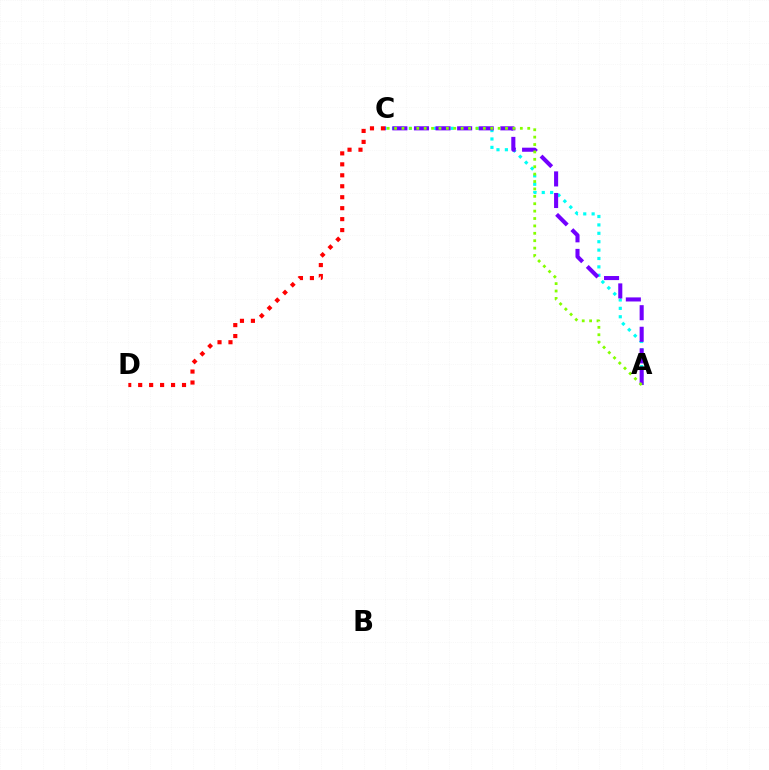{('A', 'C'): [{'color': '#00fff6', 'line_style': 'dotted', 'thickness': 2.28}, {'color': '#7200ff', 'line_style': 'dashed', 'thickness': 2.93}, {'color': '#84ff00', 'line_style': 'dotted', 'thickness': 2.01}], ('C', 'D'): [{'color': '#ff0000', 'line_style': 'dotted', 'thickness': 2.98}]}